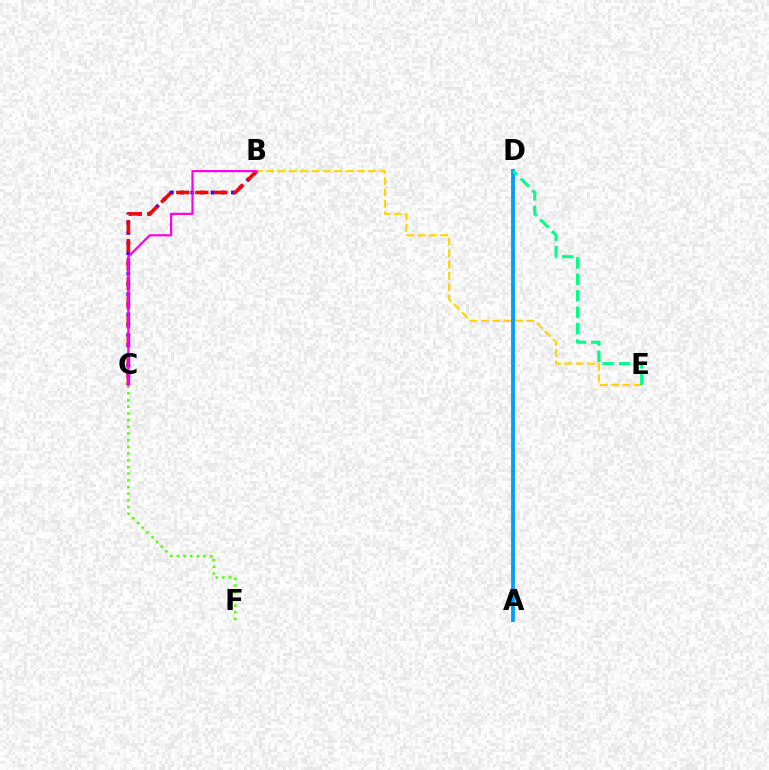{('B', 'C'): [{'color': '#3700ff', 'line_style': 'dotted', 'thickness': 2.77}, {'color': '#ff0000', 'line_style': 'dashed', 'thickness': 2.58}, {'color': '#ff00ed', 'line_style': 'solid', 'thickness': 1.6}], ('B', 'E'): [{'color': '#ffd500', 'line_style': 'dashed', 'thickness': 1.54}], ('C', 'F'): [{'color': '#4fff00', 'line_style': 'dotted', 'thickness': 1.82}], ('A', 'D'): [{'color': '#009eff', 'line_style': 'solid', 'thickness': 2.74}], ('D', 'E'): [{'color': '#00ff86', 'line_style': 'dashed', 'thickness': 2.23}]}